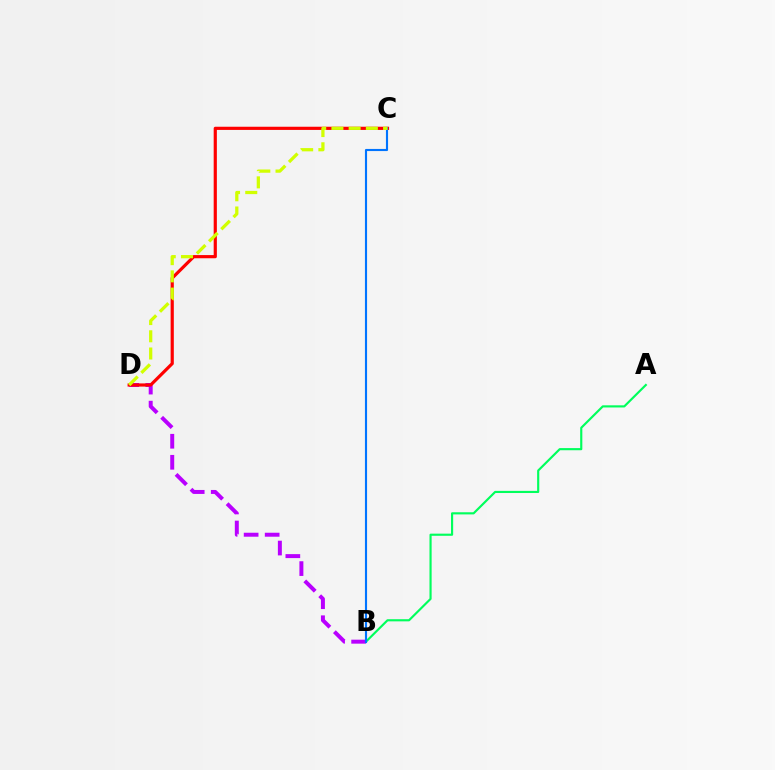{('A', 'B'): [{'color': '#00ff5c', 'line_style': 'solid', 'thickness': 1.55}], ('B', 'D'): [{'color': '#b900ff', 'line_style': 'dashed', 'thickness': 2.86}], ('C', 'D'): [{'color': '#ff0000', 'line_style': 'solid', 'thickness': 2.29}, {'color': '#d1ff00', 'line_style': 'dashed', 'thickness': 2.34}], ('B', 'C'): [{'color': '#0074ff', 'line_style': 'solid', 'thickness': 1.53}]}